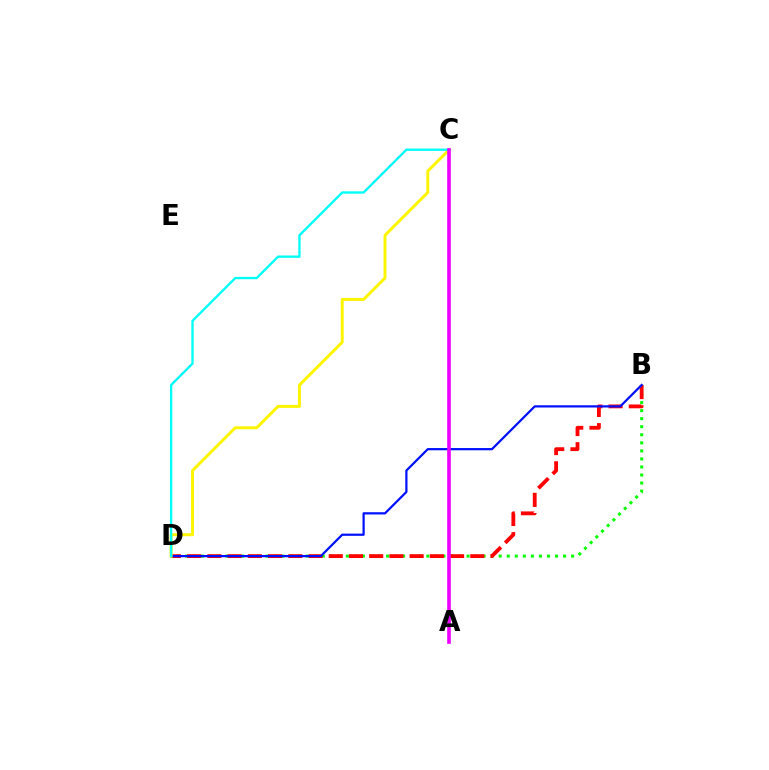{('B', 'D'): [{'color': '#08ff00', 'line_style': 'dotted', 'thickness': 2.19}, {'color': '#ff0000', 'line_style': 'dashed', 'thickness': 2.75}, {'color': '#0010ff', 'line_style': 'solid', 'thickness': 1.6}], ('C', 'D'): [{'color': '#fcf500', 'line_style': 'solid', 'thickness': 2.13}, {'color': '#00fff6', 'line_style': 'solid', 'thickness': 1.68}], ('A', 'C'): [{'color': '#ee00ff', 'line_style': 'solid', 'thickness': 2.62}]}